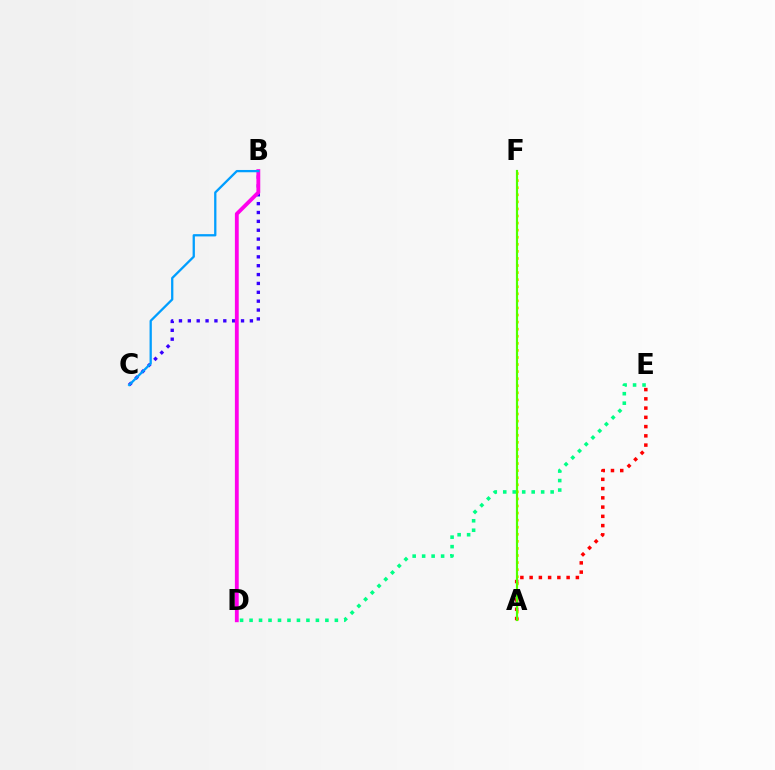{('B', 'C'): [{'color': '#3700ff', 'line_style': 'dotted', 'thickness': 2.41}, {'color': '#009eff', 'line_style': 'solid', 'thickness': 1.65}], ('B', 'D'): [{'color': '#ff00ed', 'line_style': 'solid', 'thickness': 2.76}], ('A', 'F'): [{'color': '#ffd500', 'line_style': 'dotted', 'thickness': 1.92}, {'color': '#4fff00', 'line_style': 'solid', 'thickness': 1.57}], ('A', 'E'): [{'color': '#ff0000', 'line_style': 'dotted', 'thickness': 2.51}], ('D', 'E'): [{'color': '#00ff86', 'line_style': 'dotted', 'thickness': 2.58}]}